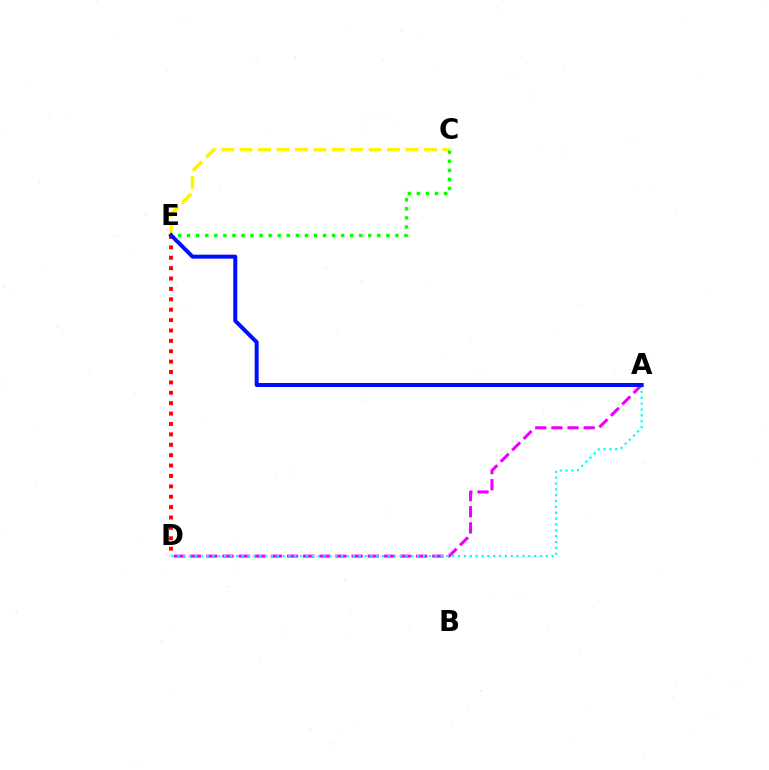{('C', 'E'): [{'color': '#fcf500', 'line_style': 'dashed', 'thickness': 2.5}, {'color': '#08ff00', 'line_style': 'dotted', 'thickness': 2.46}], ('A', 'D'): [{'color': '#ee00ff', 'line_style': 'dashed', 'thickness': 2.19}, {'color': '#00fff6', 'line_style': 'dotted', 'thickness': 1.59}], ('D', 'E'): [{'color': '#ff0000', 'line_style': 'dotted', 'thickness': 2.82}], ('A', 'E'): [{'color': '#0010ff', 'line_style': 'solid', 'thickness': 2.88}]}